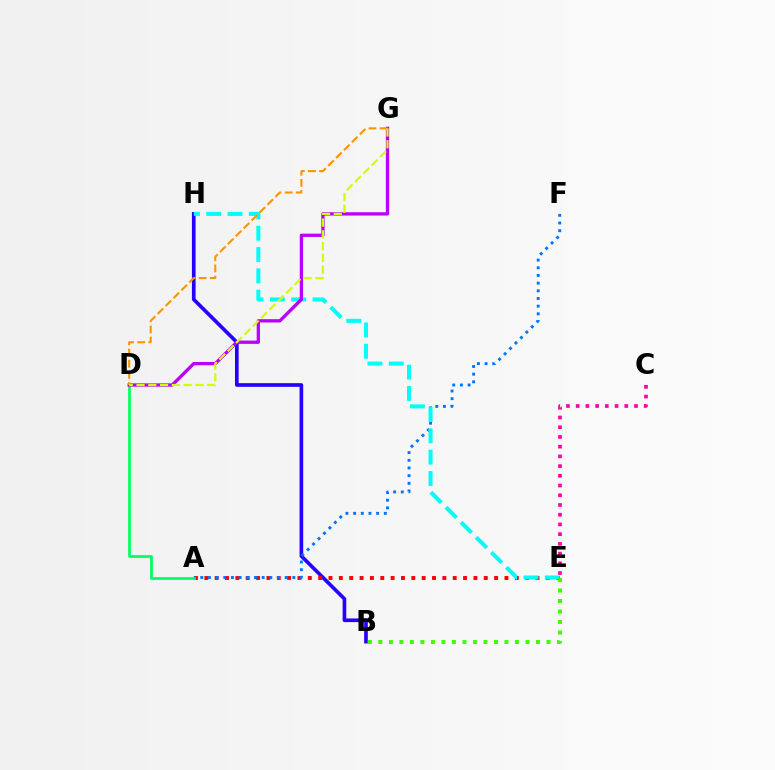{('B', 'H'): [{'color': '#2500ff', 'line_style': 'solid', 'thickness': 2.63}], ('A', 'E'): [{'color': '#ff0000', 'line_style': 'dotted', 'thickness': 2.81}], ('A', 'F'): [{'color': '#0074ff', 'line_style': 'dotted', 'thickness': 2.09}], ('A', 'D'): [{'color': '#00ff5c', 'line_style': 'solid', 'thickness': 1.96}], ('E', 'H'): [{'color': '#00fff6', 'line_style': 'dashed', 'thickness': 2.9}], ('C', 'E'): [{'color': '#ff00ac', 'line_style': 'dotted', 'thickness': 2.64}], ('B', 'E'): [{'color': '#3dff00', 'line_style': 'dotted', 'thickness': 2.85}], ('D', 'G'): [{'color': '#b900ff', 'line_style': 'solid', 'thickness': 2.37}, {'color': '#ff9400', 'line_style': 'dashed', 'thickness': 1.52}, {'color': '#d1ff00', 'line_style': 'dashed', 'thickness': 1.6}]}